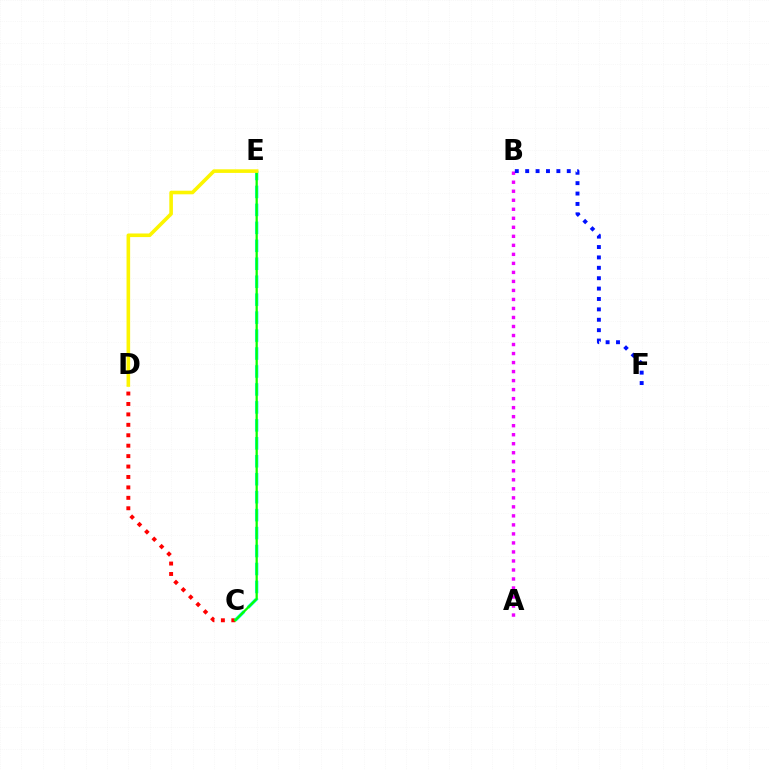{('C', 'D'): [{'color': '#ff0000', 'line_style': 'dotted', 'thickness': 2.83}], ('A', 'B'): [{'color': '#ee00ff', 'line_style': 'dotted', 'thickness': 2.45}], ('B', 'F'): [{'color': '#0010ff', 'line_style': 'dotted', 'thickness': 2.82}], ('C', 'E'): [{'color': '#00fff6', 'line_style': 'dashed', 'thickness': 2.44}, {'color': '#08ff00', 'line_style': 'solid', 'thickness': 1.63}], ('D', 'E'): [{'color': '#fcf500', 'line_style': 'solid', 'thickness': 2.59}]}